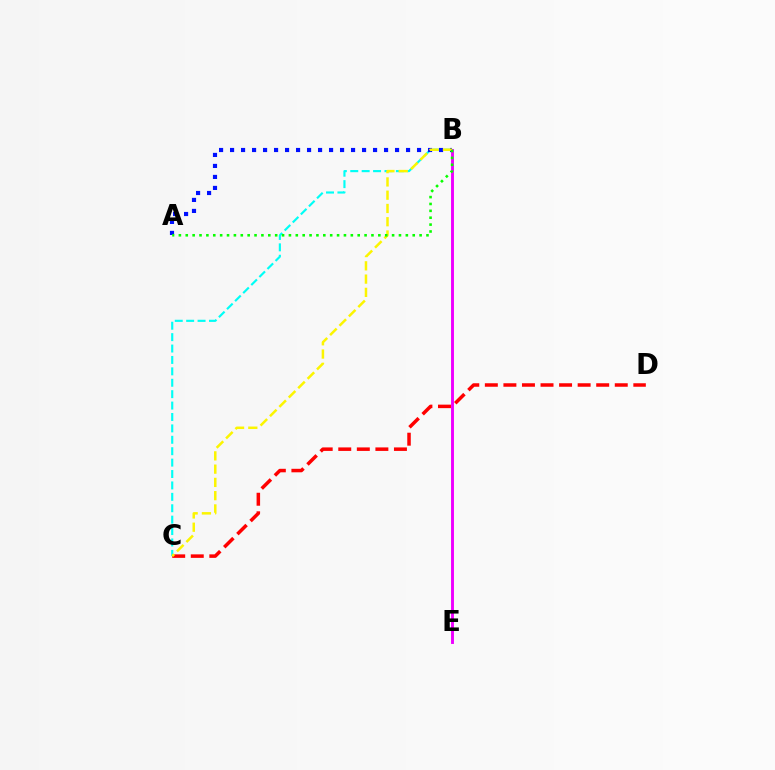{('B', 'E'): [{'color': '#ee00ff', 'line_style': 'solid', 'thickness': 2.09}], ('B', 'C'): [{'color': '#00fff6', 'line_style': 'dashed', 'thickness': 1.55}, {'color': '#fcf500', 'line_style': 'dashed', 'thickness': 1.8}], ('A', 'B'): [{'color': '#0010ff', 'line_style': 'dotted', 'thickness': 2.99}, {'color': '#08ff00', 'line_style': 'dotted', 'thickness': 1.87}], ('C', 'D'): [{'color': '#ff0000', 'line_style': 'dashed', 'thickness': 2.52}]}